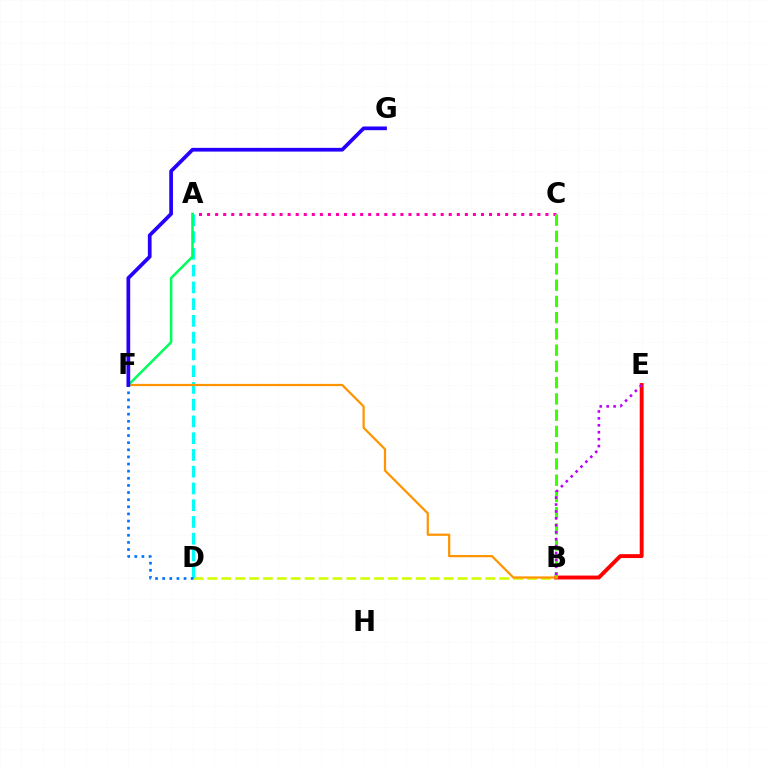{('A', 'C'): [{'color': '#ff00ac', 'line_style': 'dotted', 'thickness': 2.19}], ('B', 'D'): [{'color': '#d1ff00', 'line_style': 'dashed', 'thickness': 1.89}], ('A', 'D'): [{'color': '#00fff6', 'line_style': 'dashed', 'thickness': 2.28}], ('D', 'F'): [{'color': '#0074ff', 'line_style': 'dotted', 'thickness': 1.94}], ('B', 'E'): [{'color': '#ff0000', 'line_style': 'solid', 'thickness': 2.8}, {'color': '#b900ff', 'line_style': 'dotted', 'thickness': 1.88}], ('B', 'C'): [{'color': '#3dff00', 'line_style': 'dashed', 'thickness': 2.21}], ('B', 'F'): [{'color': '#ff9400', 'line_style': 'solid', 'thickness': 1.6}], ('A', 'F'): [{'color': '#00ff5c', 'line_style': 'solid', 'thickness': 1.83}], ('F', 'G'): [{'color': '#2500ff', 'line_style': 'solid', 'thickness': 2.68}]}